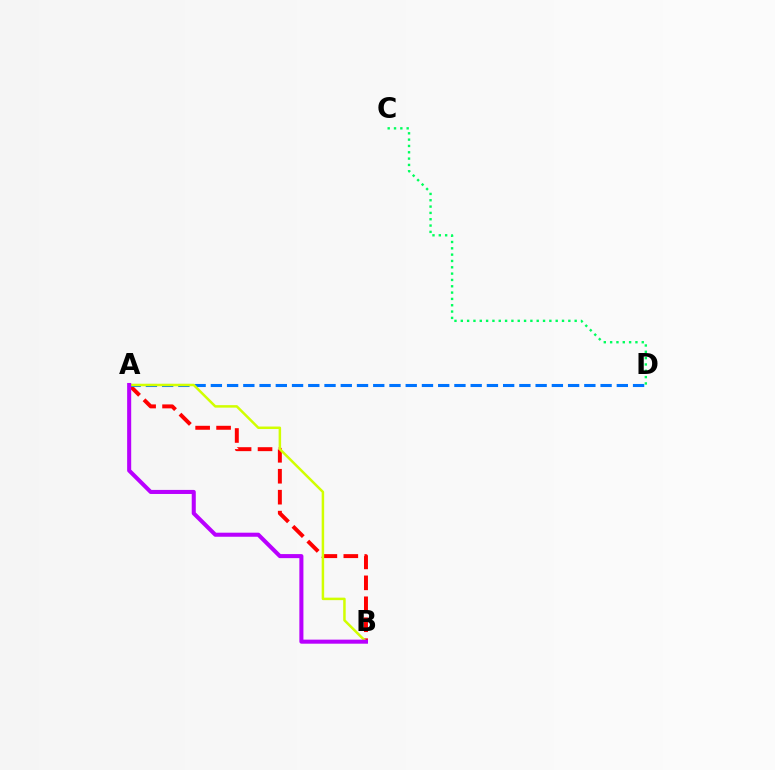{('A', 'B'): [{'color': '#ff0000', 'line_style': 'dashed', 'thickness': 2.85}, {'color': '#d1ff00', 'line_style': 'solid', 'thickness': 1.8}, {'color': '#b900ff', 'line_style': 'solid', 'thickness': 2.92}], ('A', 'D'): [{'color': '#0074ff', 'line_style': 'dashed', 'thickness': 2.21}], ('C', 'D'): [{'color': '#00ff5c', 'line_style': 'dotted', 'thickness': 1.72}]}